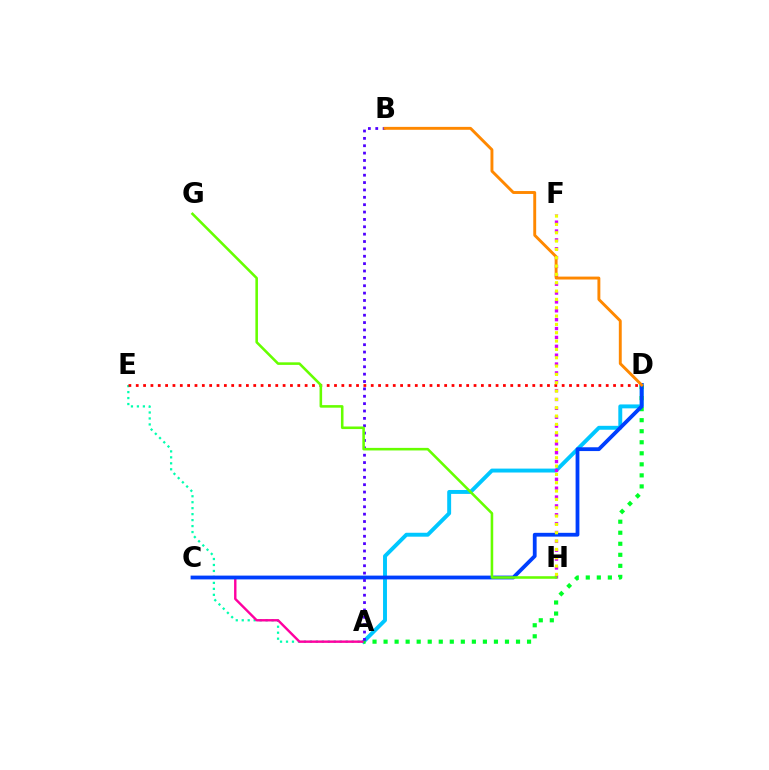{('A', 'D'): [{'color': '#00c7ff', 'line_style': 'solid', 'thickness': 2.82}, {'color': '#00ff27', 'line_style': 'dotted', 'thickness': 3.0}], ('A', 'E'): [{'color': '#00ffaf', 'line_style': 'dotted', 'thickness': 1.62}], ('A', 'C'): [{'color': '#ff00a0', 'line_style': 'solid', 'thickness': 1.73}], ('D', 'E'): [{'color': '#ff0000', 'line_style': 'dotted', 'thickness': 2.0}], ('F', 'H'): [{'color': '#d600ff', 'line_style': 'dotted', 'thickness': 2.41}, {'color': '#eeff00', 'line_style': 'dotted', 'thickness': 2.26}], ('C', 'D'): [{'color': '#003fff', 'line_style': 'solid', 'thickness': 2.73}], ('A', 'B'): [{'color': '#4f00ff', 'line_style': 'dotted', 'thickness': 2.0}], ('G', 'H'): [{'color': '#66ff00', 'line_style': 'solid', 'thickness': 1.85}], ('B', 'D'): [{'color': '#ff8800', 'line_style': 'solid', 'thickness': 2.09}]}